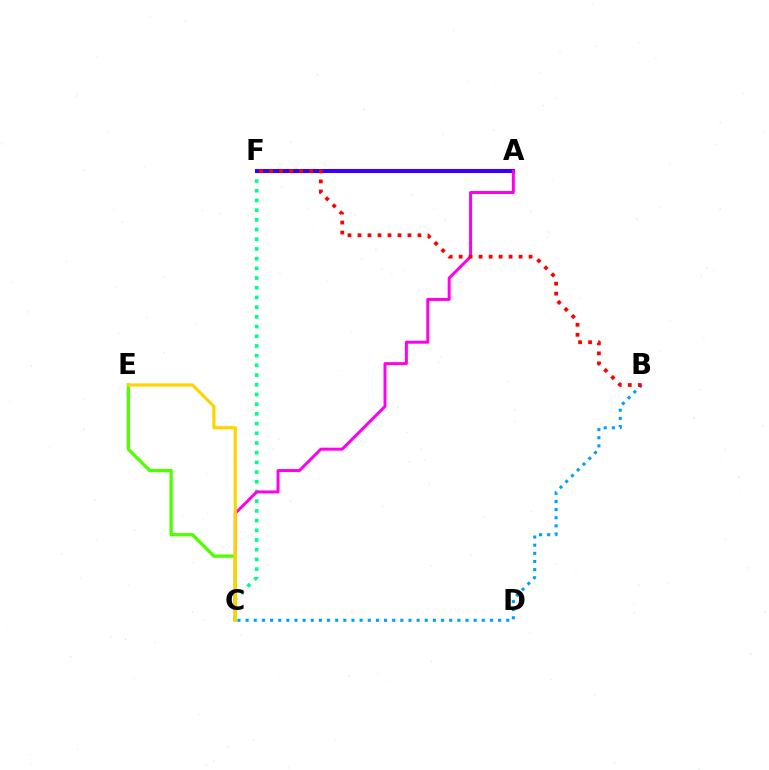{('C', 'F'): [{'color': '#00ff86', 'line_style': 'dotted', 'thickness': 2.64}], ('A', 'F'): [{'color': '#3700ff', 'line_style': 'solid', 'thickness': 2.92}], ('B', 'C'): [{'color': '#009eff', 'line_style': 'dotted', 'thickness': 2.21}], ('A', 'C'): [{'color': '#ff00ed', 'line_style': 'solid', 'thickness': 2.14}], ('B', 'F'): [{'color': '#ff0000', 'line_style': 'dotted', 'thickness': 2.72}], ('C', 'E'): [{'color': '#4fff00', 'line_style': 'solid', 'thickness': 2.37}, {'color': '#ffd500', 'line_style': 'solid', 'thickness': 2.31}]}